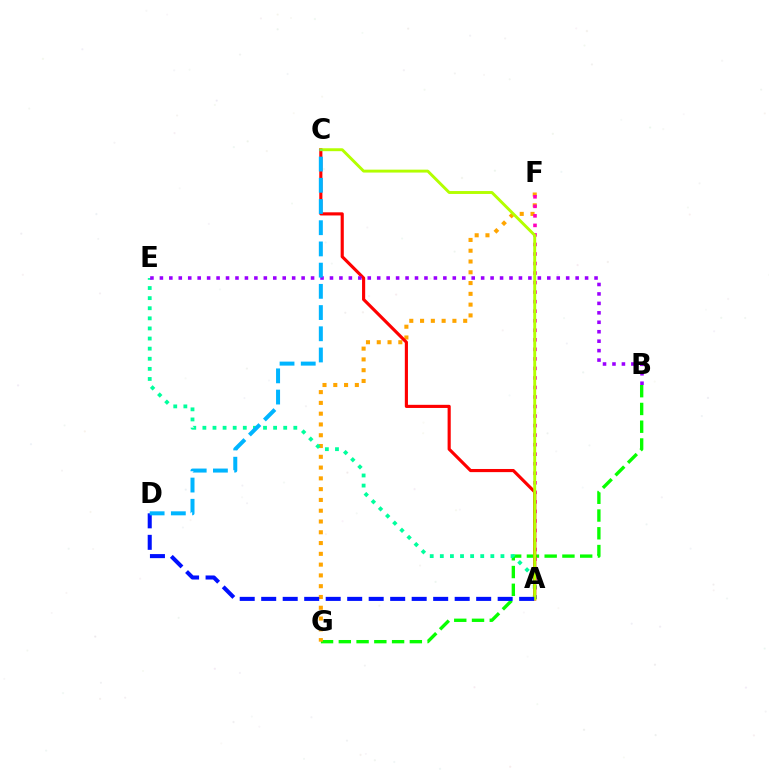{('B', 'G'): [{'color': '#08ff00', 'line_style': 'dashed', 'thickness': 2.41}], ('F', 'G'): [{'color': '#ffa500', 'line_style': 'dotted', 'thickness': 2.93}], ('A', 'F'): [{'color': '#ff00bd', 'line_style': 'dotted', 'thickness': 2.59}], ('A', 'E'): [{'color': '#00ff9d', 'line_style': 'dotted', 'thickness': 2.75}], ('A', 'C'): [{'color': '#ff0000', 'line_style': 'solid', 'thickness': 2.26}, {'color': '#b3ff00', 'line_style': 'solid', 'thickness': 2.1}], ('A', 'D'): [{'color': '#0010ff', 'line_style': 'dashed', 'thickness': 2.92}], ('B', 'E'): [{'color': '#9b00ff', 'line_style': 'dotted', 'thickness': 2.57}], ('C', 'D'): [{'color': '#00b5ff', 'line_style': 'dashed', 'thickness': 2.88}]}